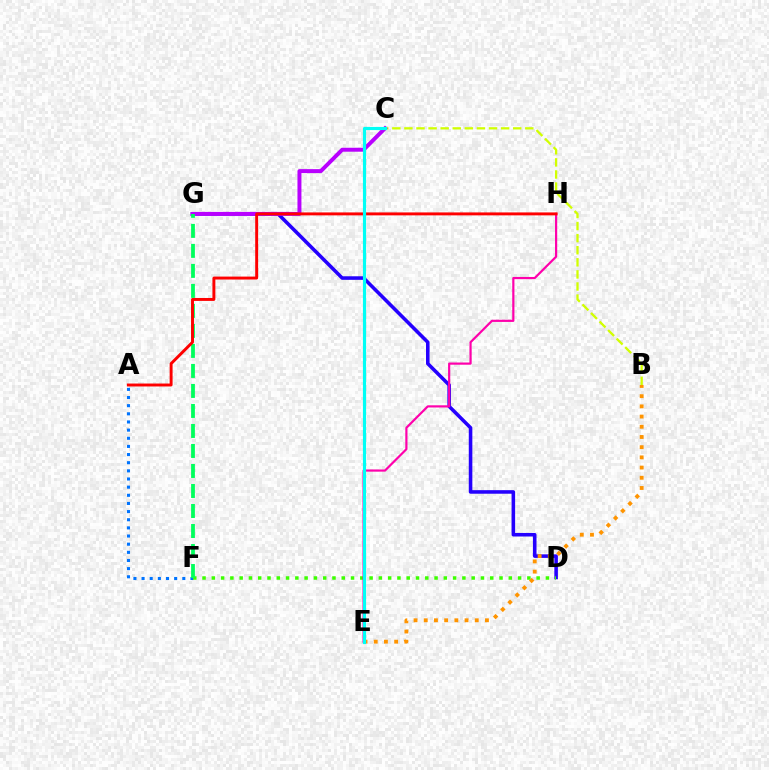{('A', 'F'): [{'color': '#0074ff', 'line_style': 'dotted', 'thickness': 2.21}], ('D', 'G'): [{'color': '#2500ff', 'line_style': 'solid', 'thickness': 2.56}], ('D', 'F'): [{'color': '#3dff00', 'line_style': 'dotted', 'thickness': 2.52}], ('B', 'C'): [{'color': '#d1ff00', 'line_style': 'dashed', 'thickness': 1.64}], ('C', 'G'): [{'color': '#b900ff', 'line_style': 'solid', 'thickness': 2.85}], ('F', 'G'): [{'color': '#00ff5c', 'line_style': 'dashed', 'thickness': 2.72}], ('E', 'H'): [{'color': '#ff00ac', 'line_style': 'solid', 'thickness': 1.58}], ('A', 'H'): [{'color': '#ff0000', 'line_style': 'solid', 'thickness': 2.11}], ('B', 'E'): [{'color': '#ff9400', 'line_style': 'dotted', 'thickness': 2.77}], ('C', 'E'): [{'color': '#00fff6', 'line_style': 'solid', 'thickness': 2.27}]}